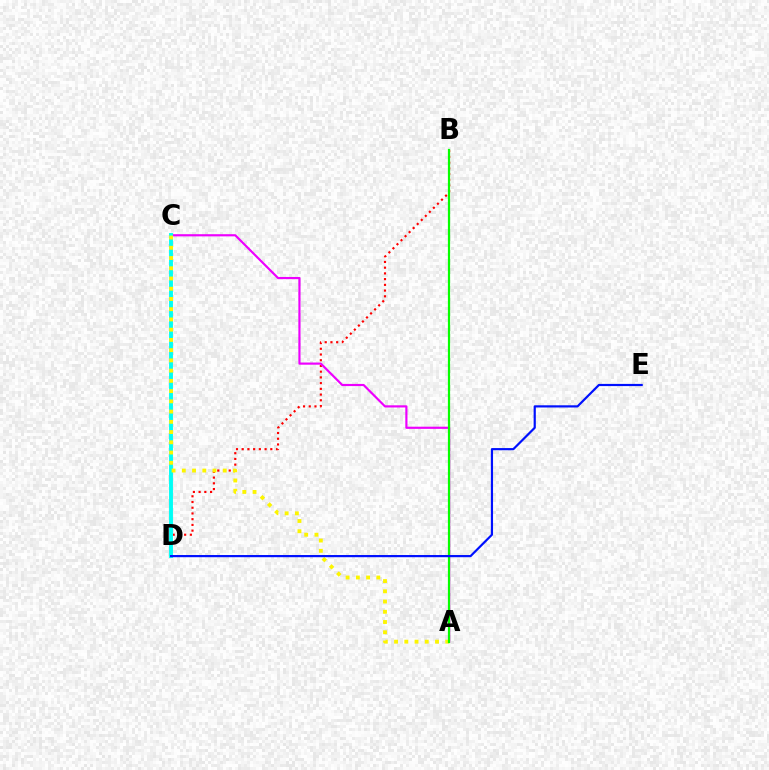{('B', 'D'): [{'color': '#ff0000', 'line_style': 'dotted', 'thickness': 1.56}], ('A', 'C'): [{'color': '#ee00ff', 'line_style': 'solid', 'thickness': 1.57}, {'color': '#fcf500', 'line_style': 'dotted', 'thickness': 2.78}], ('C', 'D'): [{'color': '#00fff6', 'line_style': 'solid', 'thickness': 2.8}], ('A', 'B'): [{'color': '#08ff00', 'line_style': 'solid', 'thickness': 1.59}], ('D', 'E'): [{'color': '#0010ff', 'line_style': 'solid', 'thickness': 1.58}]}